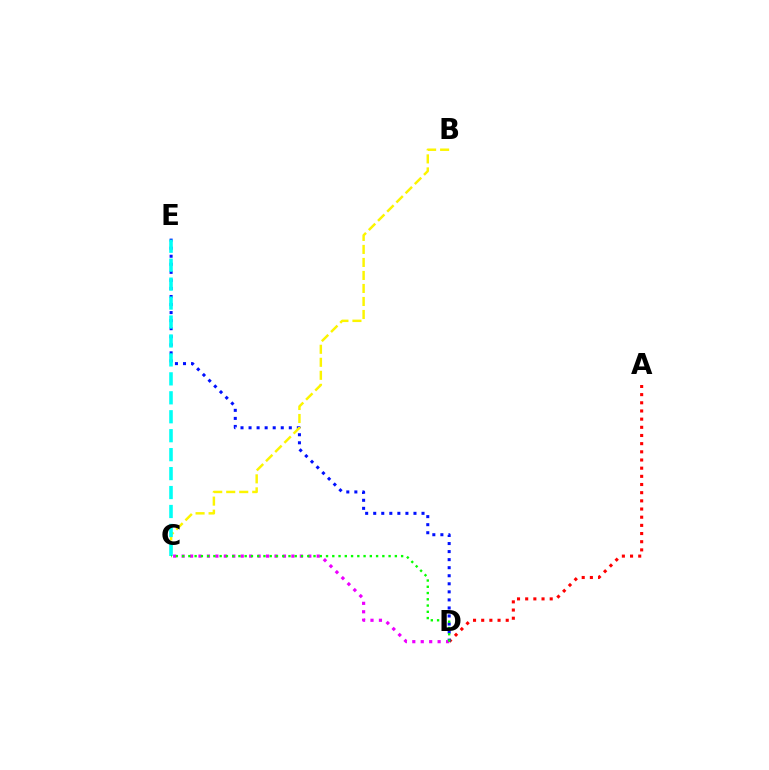{('A', 'D'): [{'color': '#ff0000', 'line_style': 'dotted', 'thickness': 2.22}], ('D', 'E'): [{'color': '#0010ff', 'line_style': 'dotted', 'thickness': 2.19}], ('B', 'C'): [{'color': '#fcf500', 'line_style': 'dashed', 'thickness': 1.77}], ('C', 'D'): [{'color': '#ee00ff', 'line_style': 'dotted', 'thickness': 2.29}, {'color': '#08ff00', 'line_style': 'dotted', 'thickness': 1.7}], ('C', 'E'): [{'color': '#00fff6', 'line_style': 'dashed', 'thickness': 2.57}]}